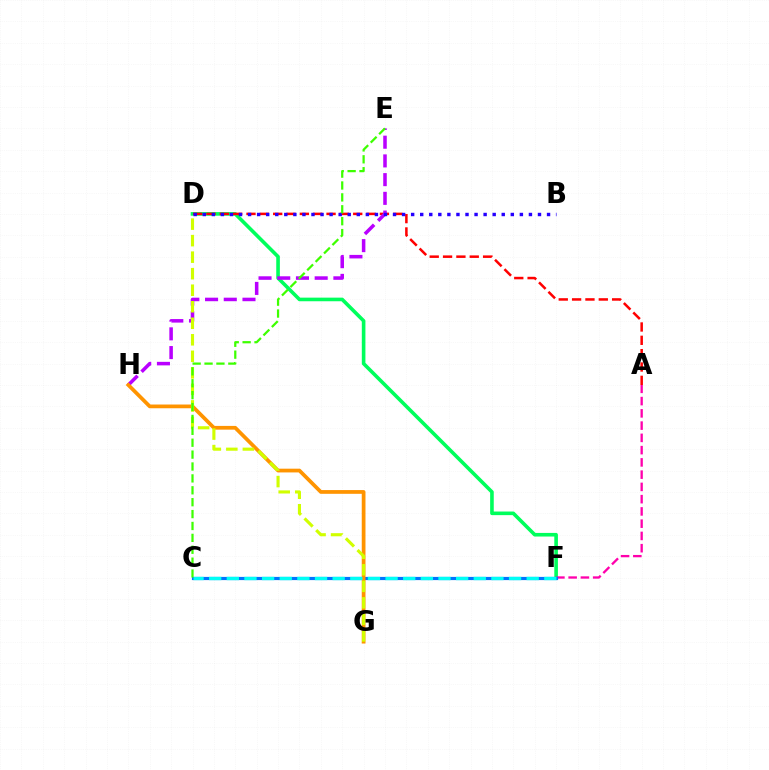{('D', 'F'): [{'color': '#00ff5c', 'line_style': 'solid', 'thickness': 2.6}], ('A', 'F'): [{'color': '#ff00ac', 'line_style': 'dashed', 'thickness': 1.67}], ('A', 'D'): [{'color': '#ff0000', 'line_style': 'dashed', 'thickness': 1.81}], ('C', 'F'): [{'color': '#0074ff', 'line_style': 'solid', 'thickness': 2.3}, {'color': '#00fff6', 'line_style': 'dashed', 'thickness': 2.4}], ('E', 'H'): [{'color': '#b900ff', 'line_style': 'dashed', 'thickness': 2.54}], ('G', 'H'): [{'color': '#ff9400', 'line_style': 'solid', 'thickness': 2.69}], ('B', 'D'): [{'color': '#2500ff', 'line_style': 'dotted', 'thickness': 2.46}], ('D', 'G'): [{'color': '#d1ff00', 'line_style': 'dashed', 'thickness': 2.24}], ('C', 'E'): [{'color': '#3dff00', 'line_style': 'dashed', 'thickness': 1.62}]}